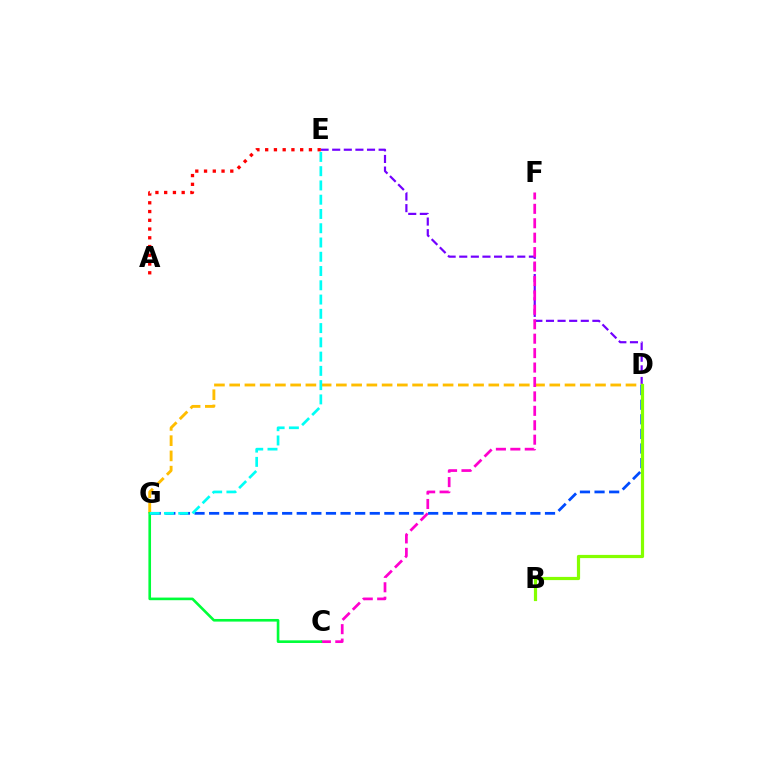{('D', 'E'): [{'color': '#7200ff', 'line_style': 'dashed', 'thickness': 1.58}], ('D', 'G'): [{'color': '#ffbd00', 'line_style': 'dashed', 'thickness': 2.07}, {'color': '#004bff', 'line_style': 'dashed', 'thickness': 1.98}], ('C', 'F'): [{'color': '#ff00cf', 'line_style': 'dashed', 'thickness': 1.96}], ('C', 'G'): [{'color': '#00ff39', 'line_style': 'solid', 'thickness': 1.89}], ('E', 'G'): [{'color': '#00fff6', 'line_style': 'dashed', 'thickness': 1.94}], ('A', 'E'): [{'color': '#ff0000', 'line_style': 'dotted', 'thickness': 2.38}], ('B', 'D'): [{'color': '#84ff00', 'line_style': 'solid', 'thickness': 2.3}]}